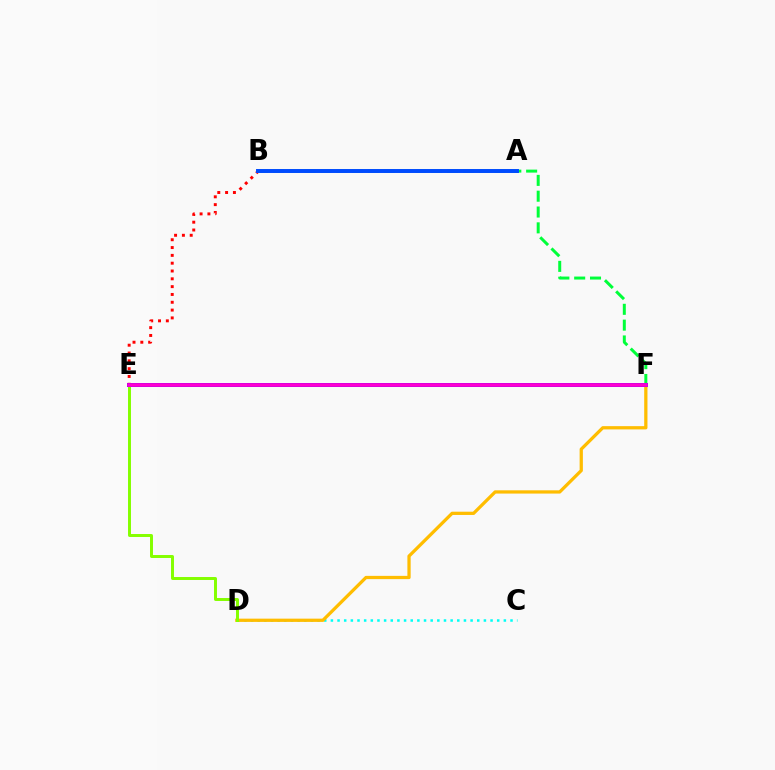{('C', 'D'): [{'color': '#00fff6', 'line_style': 'dotted', 'thickness': 1.81}], ('D', 'F'): [{'color': '#ffbd00', 'line_style': 'solid', 'thickness': 2.34}], ('B', 'F'): [{'color': '#00ff39', 'line_style': 'dashed', 'thickness': 2.15}], ('D', 'E'): [{'color': '#84ff00', 'line_style': 'solid', 'thickness': 2.13}], ('B', 'E'): [{'color': '#ff0000', 'line_style': 'dotted', 'thickness': 2.12}], ('A', 'B'): [{'color': '#004bff', 'line_style': 'solid', 'thickness': 2.84}], ('E', 'F'): [{'color': '#7200ff', 'line_style': 'solid', 'thickness': 2.87}, {'color': '#ff00cf', 'line_style': 'solid', 'thickness': 2.53}]}